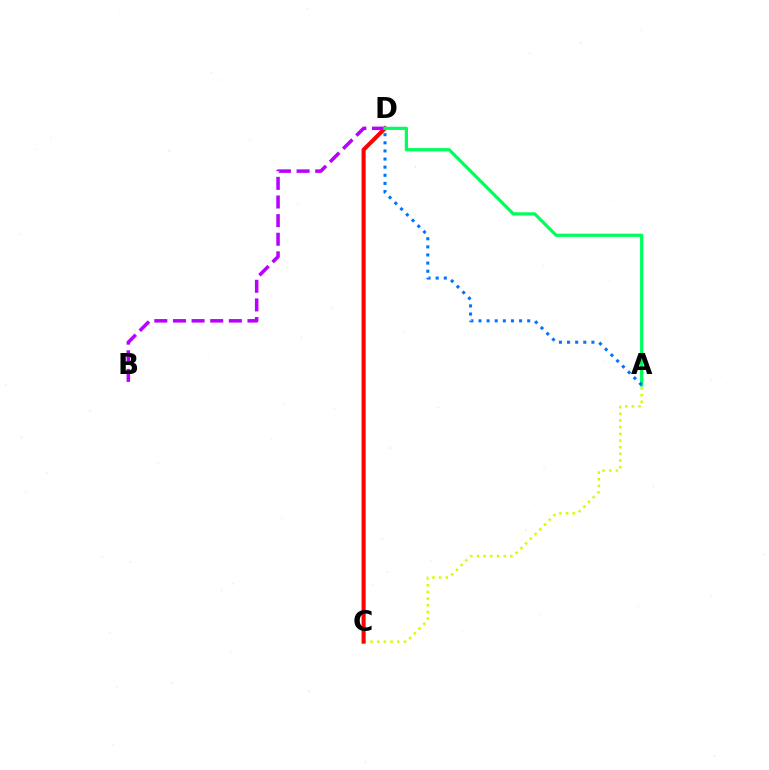{('A', 'C'): [{'color': '#d1ff00', 'line_style': 'dotted', 'thickness': 1.81}], ('C', 'D'): [{'color': '#ff0000', 'line_style': 'solid', 'thickness': 2.93}], ('B', 'D'): [{'color': '#b900ff', 'line_style': 'dashed', 'thickness': 2.53}], ('A', 'D'): [{'color': '#00ff5c', 'line_style': 'solid', 'thickness': 2.33}, {'color': '#0074ff', 'line_style': 'dotted', 'thickness': 2.21}]}